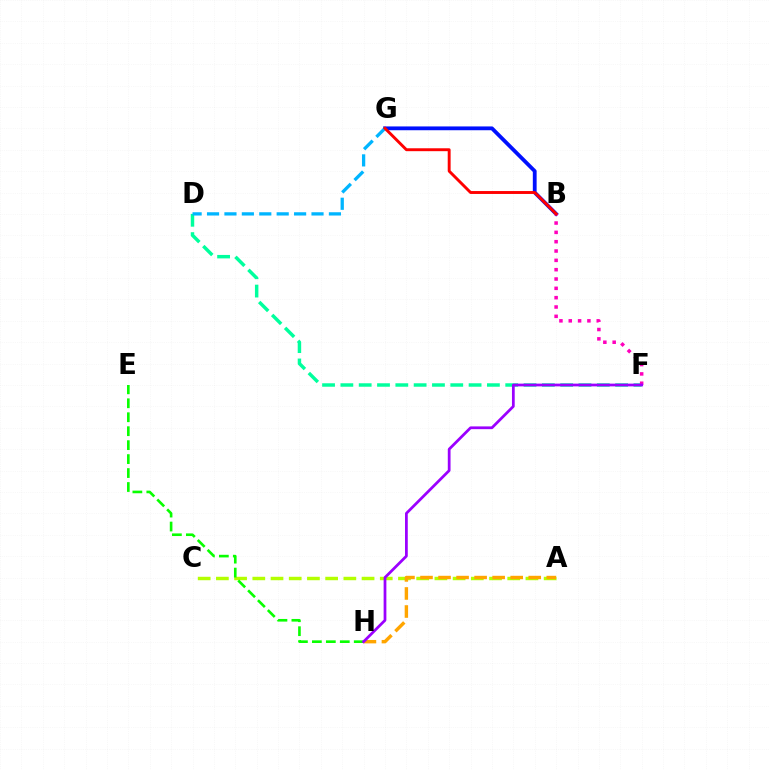{('B', 'G'): [{'color': '#0010ff', 'line_style': 'solid', 'thickness': 2.74}, {'color': '#ff0000', 'line_style': 'solid', 'thickness': 2.09}], ('A', 'C'): [{'color': '#b3ff00', 'line_style': 'dashed', 'thickness': 2.47}], ('A', 'H'): [{'color': '#ffa500', 'line_style': 'dashed', 'thickness': 2.45}], ('D', 'F'): [{'color': '#00ff9d', 'line_style': 'dashed', 'thickness': 2.49}], ('E', 'H'): [{'color': '#08ff00', 'line_style': 'dashed', 'thickness': 1.9}], ('B', 'F'): [{'color': '#ff00bd', 'line_style': 'dotted', 'thickness': 2.53}], ('D', 'G'): [{'color': '#00b5ff', 'line_style': 'dashed', 'thickness': 2.37}], ('F', 'H'): [{'color': '#9b00ff', 'line_style': 'solid', 'thickness': 1.98}]}